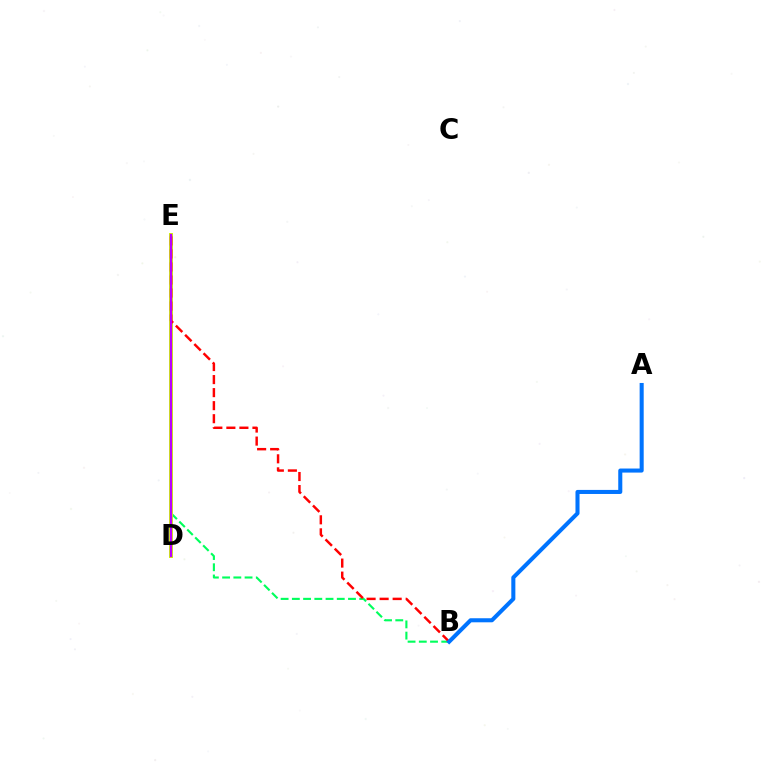{('B', 'E'): [{'color': '#00ff5c', 'line_style': 'dashed', 'thickness': 1.53}, {'color': '#ff0000', 'line_style': 'dashed', 'thickness': 1.77}], ('D', 'E'): [{'color': '#d1ff00', 'line_style': 'solid', 'thickness': 2.87}, {'color': '#b900ff', 'line_style': 'solid', 'thickness': 1.68}], ('A', 'B'): [{'color': '#0074ff', 'line_style': 'solid', 'thickness': 2.92}]}